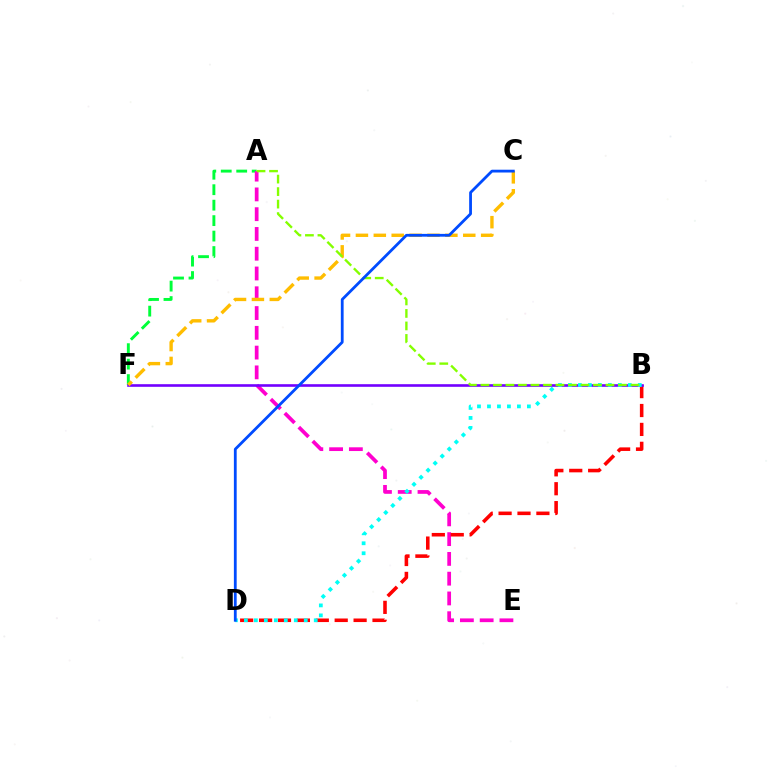{('A', 'F'): [{'color': '#00ff39', 'line_style': 'dashed', 'thickness': 2.1}], ('A', 'E'): [{'color': '#ff00cf', 'line_style': 'dashed', 'thickness': 2.69}], ('B', 'D'): [{'color': '#ff0000', 'line_style': 'dashed', 'thickness': 2.57}, {'color': '#00fff6', 'line_style': 'dotted', 'thickness': 2.71}], ('B', 'F'): [{'color': '#7200ff', 'line_style': 'solid', 'thickness': 1.89}], ('C', 'F'): [{'color': '#ffbd00', 'line_style': 'dashed', 'thickness': 2.43}], ('A', 'B'): [{'color': '#84ff00', 'line_style': 'dashed', 'thickness': 1.7}], ('C', 'D'): [{'color': '#004bff', 'line_style': 'solid', 'thickness': 2.01}]}